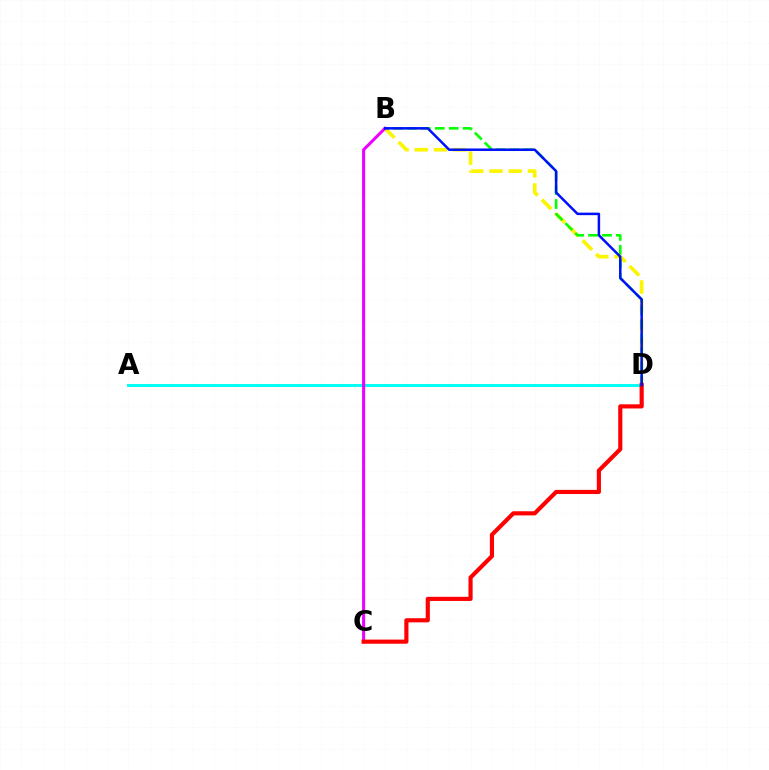{('A', 'D'): [{'color': '#00fff6', 'line_style': 'solid', 'thickness': 2.1}], ('B', 'D'): [{'color': '#fcf500', 'line_style': 'dashed', 'thickness': 2.61}, {'color': '#08ff00', 'line_style': 'dashed', 'thickness': 1.89}, {'color': '#0010ff', 'line_style': 'solid', 'thickness': 1.8}], ('B', 'C'): [{'color': '#ee00ff', 'line_style': 'solid', 'thickness': 2.19}], ('C', 'D'): [{'color': '#ff0000', 'line_style': 'solid', 'thickness': 2.98}]}